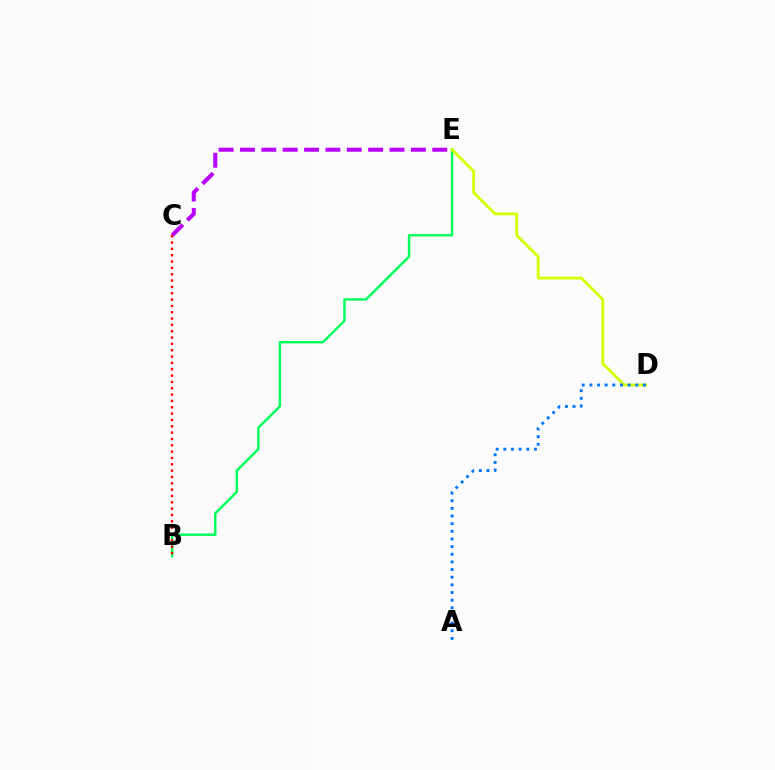{('B', 'E'): [{'color': '#00ff5c', 'line_style': 'solid', 'thickness': 1.76}], ('D', 'E'): [{'color': '#d1ff00', 'line_style': 'solid', 'thickness': 2.02}], ('A', 'D'): [{'color': '#0074ff', 'line_style': 'dotted', 'thickness': 2.08}], ('C', 'E'): [{'color': '#b900ff', 'line_style': 'dashed', 'thickness': 2.9}], ('B', 'C'): [{'color': '#ff0000', 'line_style': 'dotted', 'thickness': 1.72}]}